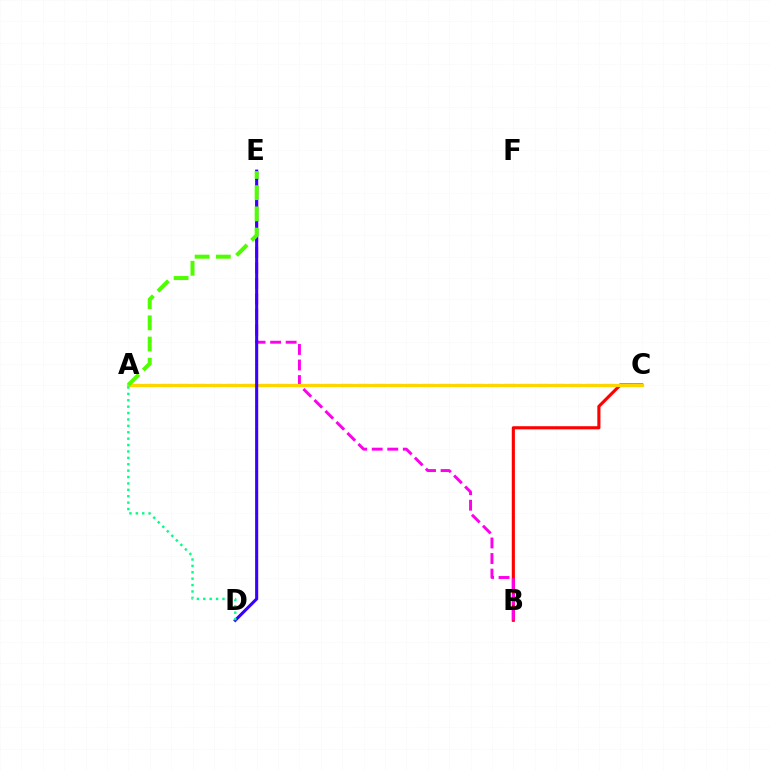{('B', 'C'): [{'color': '#ff0000', 'line_style': 'solid', 'thickness': 2.25}], ('B', 'E'): [{'color': '#ff00ed', 'line_style': 'dashed', 'thickness': 2.11}], ('A', 'C'): [{'color': '#009eff', 'line_style': 'dashed', 'thickness': 2.22}, {'color': '#ffd500', 'line_style': 'solid', 'thickness': 2.29}], ('D', 'E'): [{'color': '#3700ff', 'line_style': 'solid', 'thickness': 2.22}], ('A', 'D'): [{'color': '#00ff86', 'line_style': 'dotted', 'thickness': 1.74}], ('A', 'E'): [{'color': '#4fff00', 'line_style': 'dashed', 'thickness': 2.88}]}